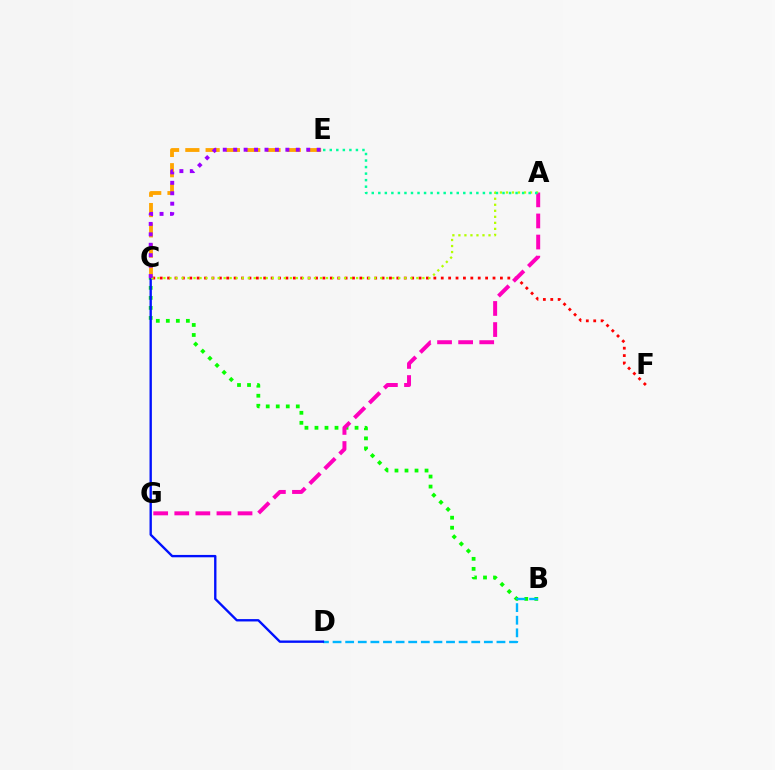{('B', 'C'): [{'color': '#08ff00', 'line_style': 'dotted', 'thickness': 2.72}], ('B', 'D'): [{'color': '#00b5ff', 'line_style': 'dashed', 'thickness': 1.71}], ('C', 'E'): [{'color': '#ffa500', 'line_style': 'dashed', 'thickness': 2.76}, {'color': '#9b00ff', 'line_style': 'dotted', 'thickness': 2.84}], ('C', 'F'): [{'color': '#ff0000', 'line_style': 'dotted', 'thickness': 2.01}], ('C', 'D'): [{'color': '#0010ff', 'line_style': 'solid', 'thickness': 1.7}], ('A', 'G'): [{'color': '#ff00bd', 'line_style': 'dashed', 'thickness': 2.86}], ('A', 'C'): [{'color': '#b3ff00', 'line_style': 'dotted', 'thickness': 1.64}], ('A', 'E'): [{'color': '#00ff9d', 'line_style': 'dotted', 'thickness': 1.78}]}